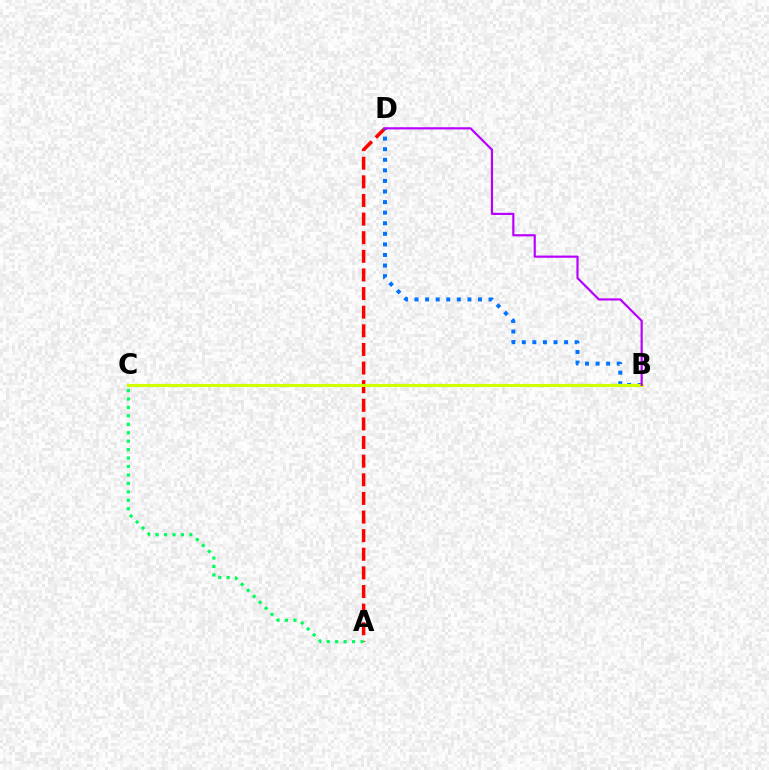{('A', 'D'): [{'color': '#ff0000', 'line_style': 'dashed', 'thickness': 2.53}], ('B', 'D'): [{'color': '#0074ff', 'line_style': 'dotted', 'thickness': 2.87}, {'color': '#b900ff', 'line_style': 'solid', 'thickness': 1.58}], ('A', 'C'): [{'color': '#00ff5c', 'line_style': 'dotted', 'thickness': 2.29}], ('B', 'C'): [{'color': '#d1ff00', 'line_style': 'solid', 'thickness': 2.25}]}